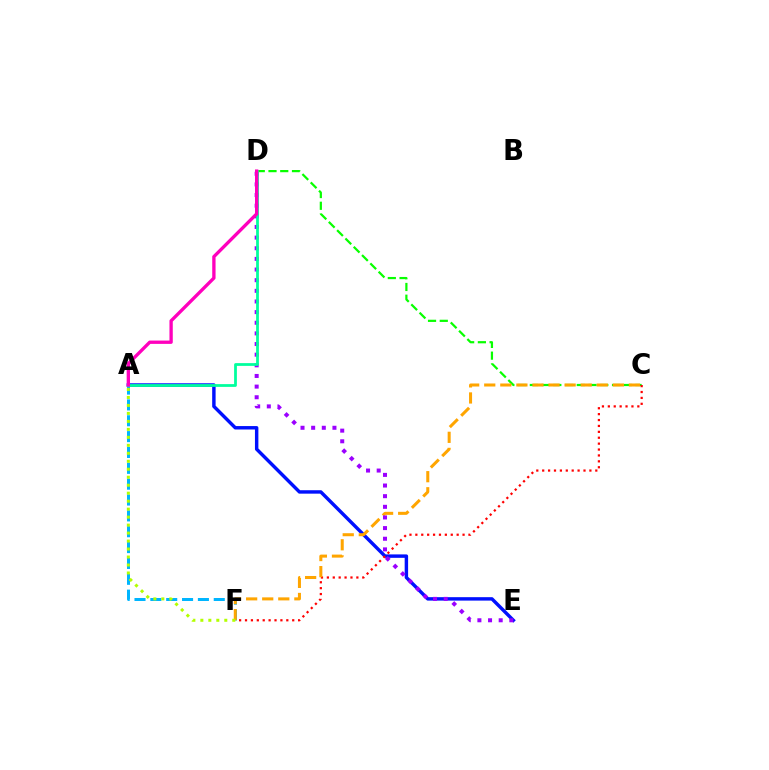{('A', 'E'): [{'color': '#0010ff', 'line_style': 'solid', 'thickness': 2.47}], ('C', 'D'): [{'color': '#08ff00', 'line_style': 'dashed', 'thickness': 1.6}], ('C', 'F'): [{'color': '#ff0000', 'line_style': 'dotted', 'thickness': 1.6}, {'color': '#ffa500', 'line_style': 'dashed', 'thickness': 2.18}], ('A', 'F'): [{'color': '#00b5ff', 'line_style': 'dashed', 'thickness': 2.15}, {'color': '#b3ff00', 'line_style': 'dotted', 'thickness': 2.17}], ('D', 'E'): [{'color': '#9b00ff', 'line_style': 'dotted', 'thickness': 2.89}], ('A', 'D'): [{'color': '#00ff9d', 'line_style': 'solid', 'thickness': 1.99}, {'color': '#ff00bd', 'line_style': 'solid', 'thickness': 2.4}]}